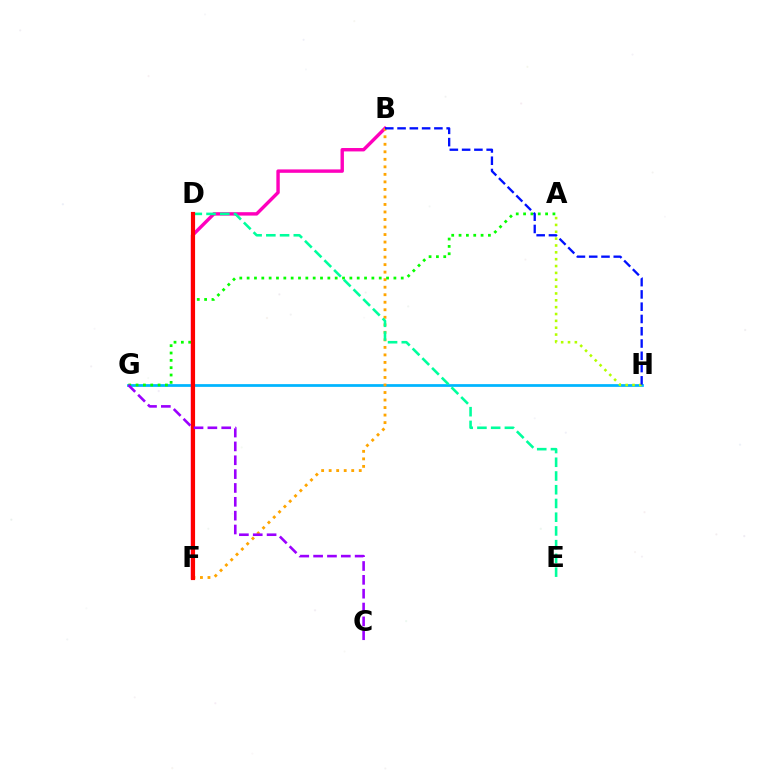{('G', 'H'): [{'color': '#00b5ff', 'line_style': 'solid', 'thickness': 1.98}], ('B', 'F'): [{'color': '#ff00bd', 'line_style': 'solid', 'thickness': 2.45}, {'color': '#ffa500', 'line_style': 'dotted', 'thickness': 2.04}], ('A', 'H'): [{'color': '#b3ff00', 'line_style': 'dotted', 'thickness': 1.86}], ('A', 'G'): [{'color': '#08ff00', 'line_style': 'dotted', 'thickness': 1.99}], ('D', 'E'): [{'color': '#00ff9d', 'line_style': 'dashed', 'thickness': 1.87}], ('D', 'F'): [{'color': '#ff0000', 'line_style': 'solid', 'thickness': 2.99}], ('C', 'G'): [{'color': '#9b00ff', 'line_style': 'dashed', 'thickness': 1.88}], ('B', 'H'): [{'color': '#0010ff', 'line_style': 'dashed', 'thickness': 1.67}]}